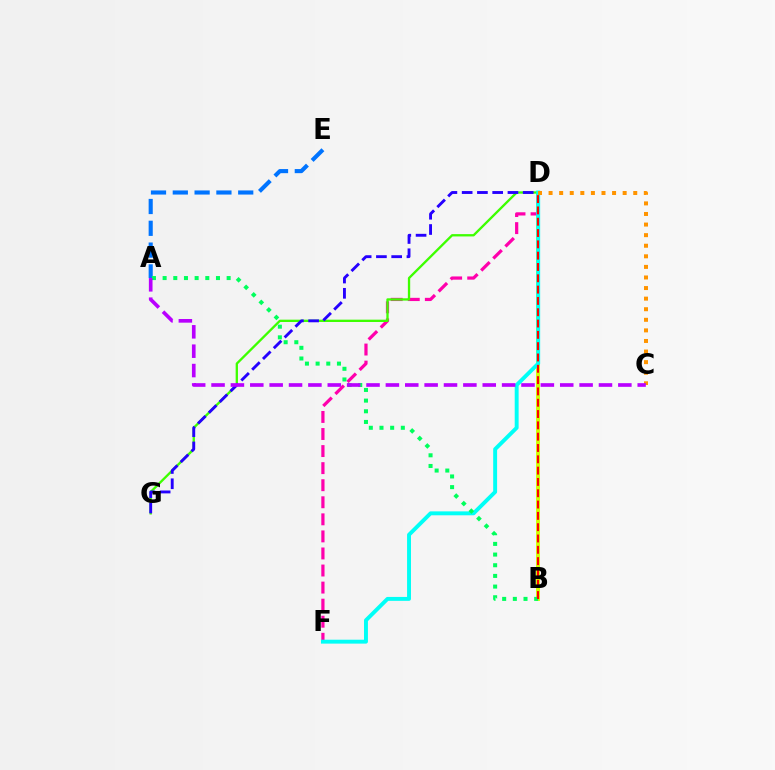{('B', 'D'): [{'color': '#d1ff00', 'line_style': 'solid', 'thickness': 2.79}, {'color': '#ff0000', 'line_style': 'dashed', 'thickness': 1.54}], ('D', 'F'): [{'color': '#ff00ac', 'line_style': 'dashed', 'thickness': 2.32}, {'color': '#00fff6', 'line_style': 'solid', 'thickness': 2.82}], ('D', 'G'): [{'color': '#3dff00', 'line_style': 'solid', 'thickness': 1.67}, {'color': '#2500ff', 'line_style': 'dashed', 'thickness': 2.07}], ('A', 'E'): [{'color': '#0074ff', 'line_style': 'dashed', 'thickness': 2.96}], ('C', 'D'): [{'color': '#ff9400', 'line_style': 'dotted', 'thickness': 2.88}], ('A', 'B'): [{'color': '#00ff5c', 'line_style': 'dotted', 'thickness': 2.9}], ('A', 'C'): [{'color': '#b900ff', 'line_style': 'dashed', 'thickness': 2.63}]}